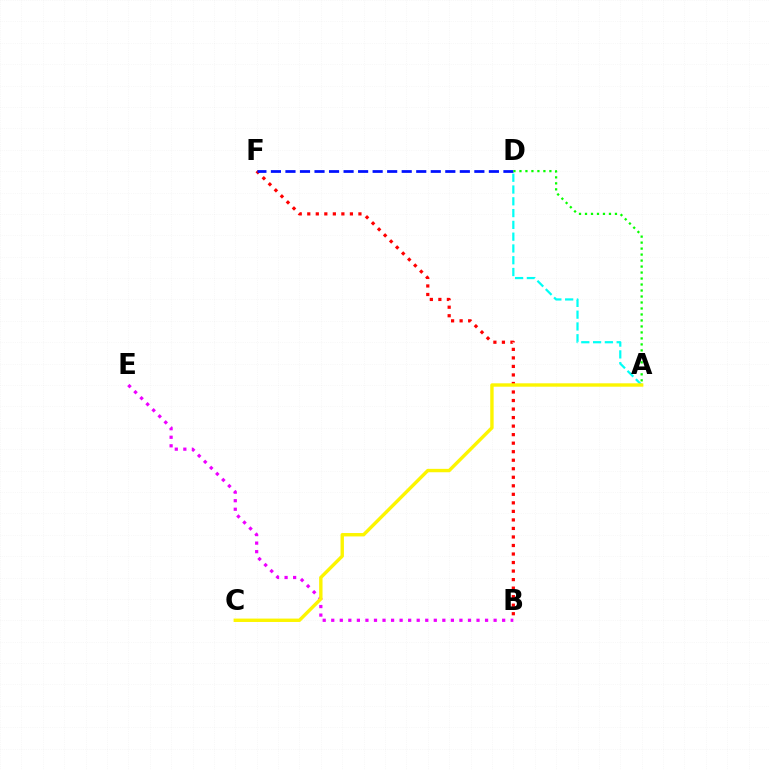{('B', 'F'): [{'color': '#ff0000', 'line_style': 'dotted', 'thickness': 2.32}], ('A', 'D'): [{'color': '#00fff6', 'line_style': 'dashed', 'thickness': 1.6}, {'color': '#08ff00', 'line_style': 'dotted', 'thickness': 1.63}], ('D', 'F'): [{'color': '#0010ff', 'line_style': 'dashed', 'thickness': 1.97}], ('B', 'E'): [{'color': '#ee00ff', 'line_style': 'dotted', 'thickness': 2.32}], ('A', 'C'): [{'color': '#fcf500', 'line_style': 'solid', 'thickness': 2.44}]}